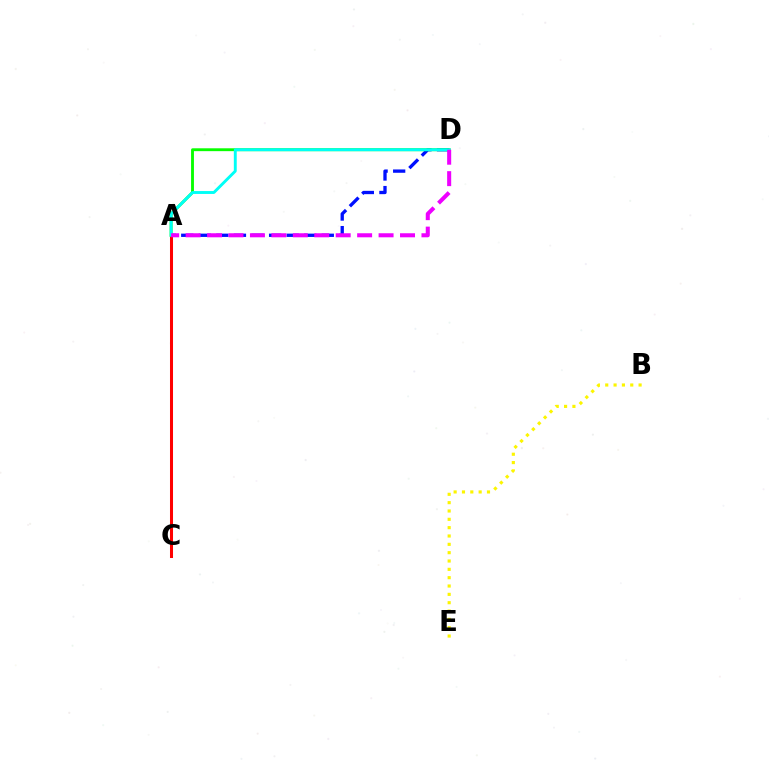{('A', 'D'): [{'color': '#0010ff', 'line_style': 'dashed', 'thickness': 2.39}, {'color': '#08ff00', 'line_style': 'solid', 'thickness': 2.06}, {'color': '#00fff6', 'line_style': 'solid', 'thickness': 2.09}, {'color': '#ee00ff', 'line_style': 'dashed', 'thickness': 2.91}], ('A', 'C'): [{'color': '#ff0000', 'line_style': 'solid', 'thickness': 2.18}], ('B', 'E'): [{'color': '#fcf500', 'line_style': 'dotted', 'thickness': 2.27}]}